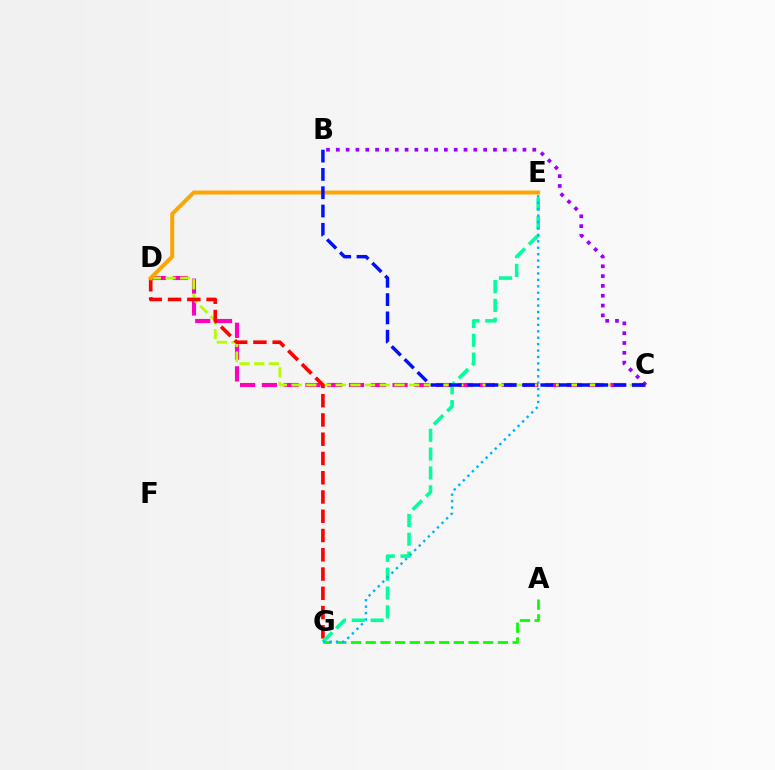{('A', 'G'): [{'color': '#08ff00', 'line_style': 'dashed', 'thickness': 2.0}], ('C', 'D'): [{'color': '#ff00bd', 'line_style': 'dashed', 'thickness': 2.96}, {'color': '#b3ff00', 'line_style': 'dashed', 'thickness': 2.0}], ('D', 'G'): [{'color': '#ff0000', 'line_style': 'dashed', 'thickness': 2.62}], ('E', 'G'): [{'color': '#00ff9d', 'line_style': 'dashed', 'thickness': 2.56}, {'color': '#00b5ff', 'line_style': 'dotted', 'thickness': 1.75}], ('D', 'E'): [{'color': '#ffa500', 'line_style': 'solid', 'thickness': 2.85}], ('B', 'C'): [{'color': '#9b00ff', 'line_style': 'dotted', 'thickness': 2.67}, {'color': '#0010ff', 'line_style': 'dashed', 'thickness': 2.49}]}